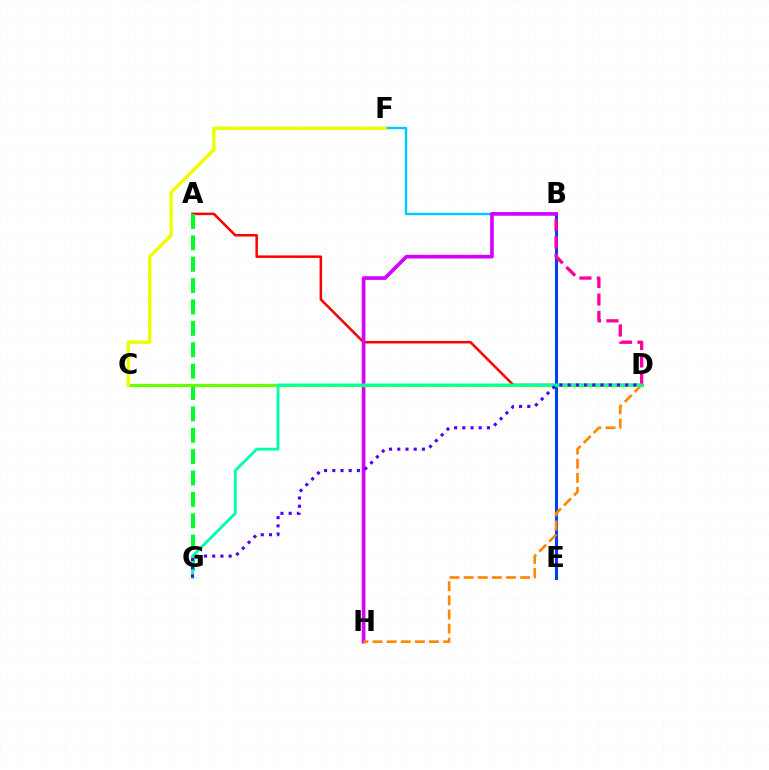{('B', 'F'): [{'color': '#00c7ff', 'line_style': 'solid', 'thickness': 1.72}], ('A', 'D'): [{'color': '#ff0000', 'line_style': 'solid', 'thickness': 1.81}], ('B', 'E'): [{'color': '#003fff', 'line_style': 'solid', 'thickness': 2.21}], ('A', 'G'): [{'color': '#00ff27', 'line_style': 'dashed', 'thickness': 2.9}], ('B', 'H'): [{'color': '#d600ff', 'line_style': 'solid', 'thickness': 2.65}], ('D', 'H'): [{'color': '#ff8800', 'line_style': 'dashed', 'thickness': 1.92}], ('C', 'D'): [{'color': '#66ff00', 'line_style': 'solid', 'thickness': 2.36}], ('B', 'D'): [{'color': '#ff00a0', 'line_style': 'dashed', 'thickness': 2.37}], ('D', 'G'): [{'color': '#00ffaf', 'line_style': 'solid', 'thickness': 2.04}, {'color': '#4f00ff', 'line_style': 'dotted', 'thickness': 2.23}], ('C', 'F'): [{'color': '#eeff00', 'line_style': 'solid', 'thickness': 2.48}]}